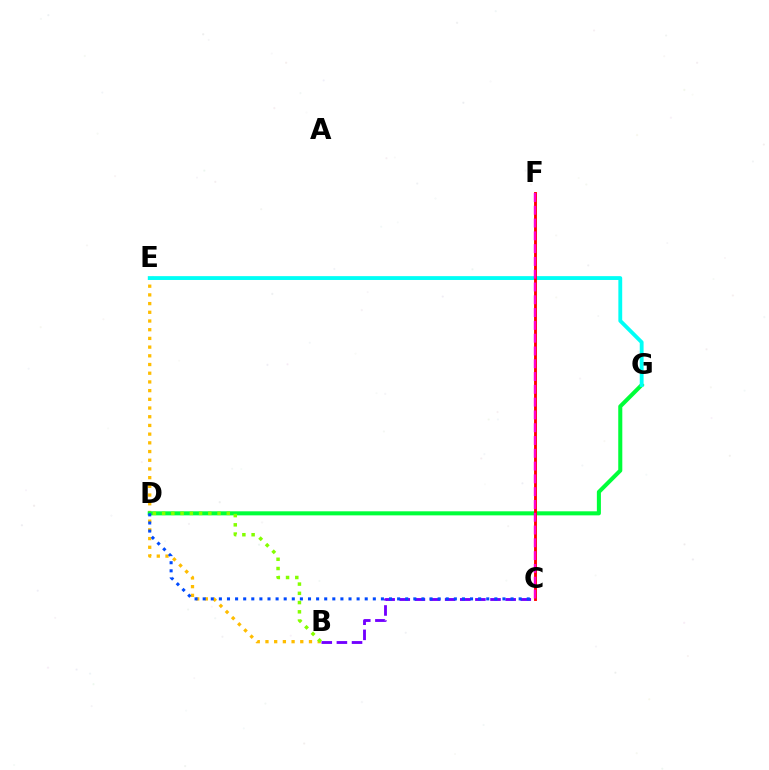{('B', 'E'): [{'color': '#ffbd00', 'line_style': 'dotted', 'thickness': 2.36}], ('B', 'C'): [{'color': '#7200ff', 'line_style': 'dashed', 'thickness': 2.05}], ('D', 'G'): [{'color': '#00ff39', 'line_style': 'solid', 'thickness': 2.92}], ('C', 'D'): [{'color': '#004bff', 'line_style': 'dotted', 'thickness': 2.2}], ('E', 'G'): [{'color': '#00fff6', 'line_style': 'solid', 'thickness': 2.76}], ('C', 'F'): [{'color': '#ff0000', 'line_style': 'solid', 'thickness': 2.07}, {'color': '#ff00cf', 'line_style': 'dashed', 'thickness': 1.74}], ('B', 'D'): [{'color': '#84ff00', 'line_style': 'dotted', 'thickness': 2.51}]}